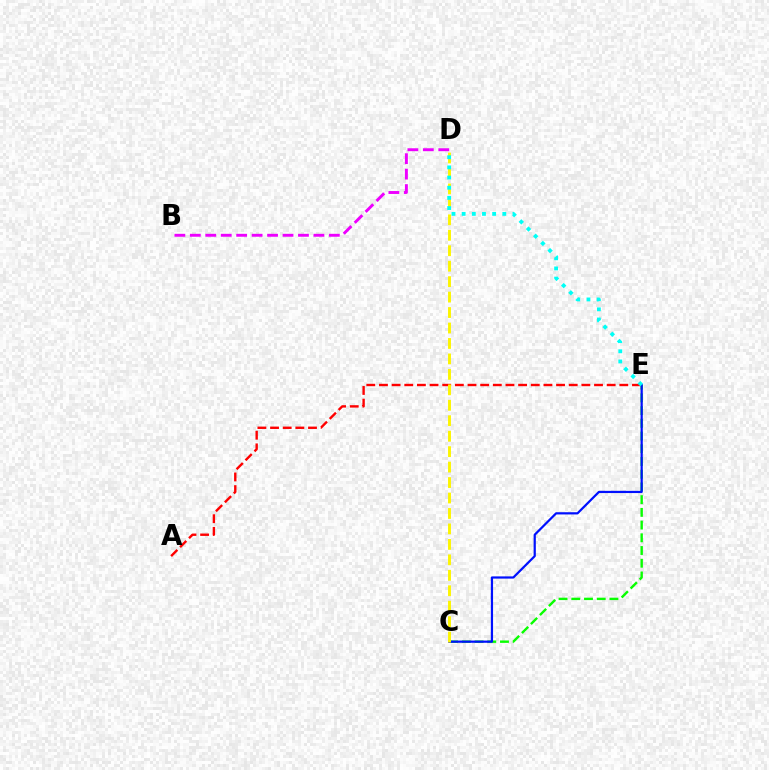{('C', 'E'): [{'color': '#08ff00', 'line_style': 'dashed', 'thickness': 1.73}, {'color': '#0010ff', 'line_style': 'solid', 'thickness': 1.6}], ('A', 'E'): [{'color': '#ff0000', 'line_style': 'dashed', 'thickness': 1.72}], ('B', 'D'): [{'color': '#ee00ff', 'line_style': 'dashed', 'thickness': 2.1}], ('C', 'D'): [{'color': '#fcf500', 'line_style': 'dashed', 'thickness': 2.1}], ('D', 'E'): [{'color': '#00fff6', 'line_style': 'dotted', 'thickness': 2.76}]}